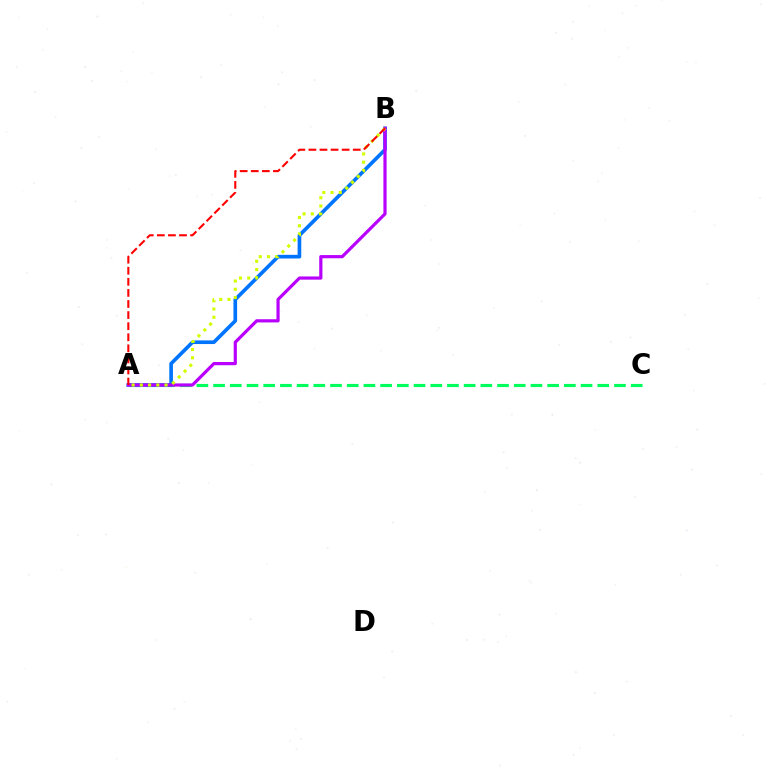{('A', 'C'): [{'color': '#00ff5c', 'line_style': 'dashed', 'thickness': 2.27}], ('A', 'B'): [{'color': '#0074ff', 'line_style': 'solid', 'thickness': 2.63}, {'color': '#b900ff', 'line_style': 'solid', 'thickness': 2.3}, {'color': '#d1ff00', 'line_style': 'dotted', 'thickness': 2.24}, {'color': '#ff0000', 'line_style': 'dashed', 'thickness': 1.51}]}